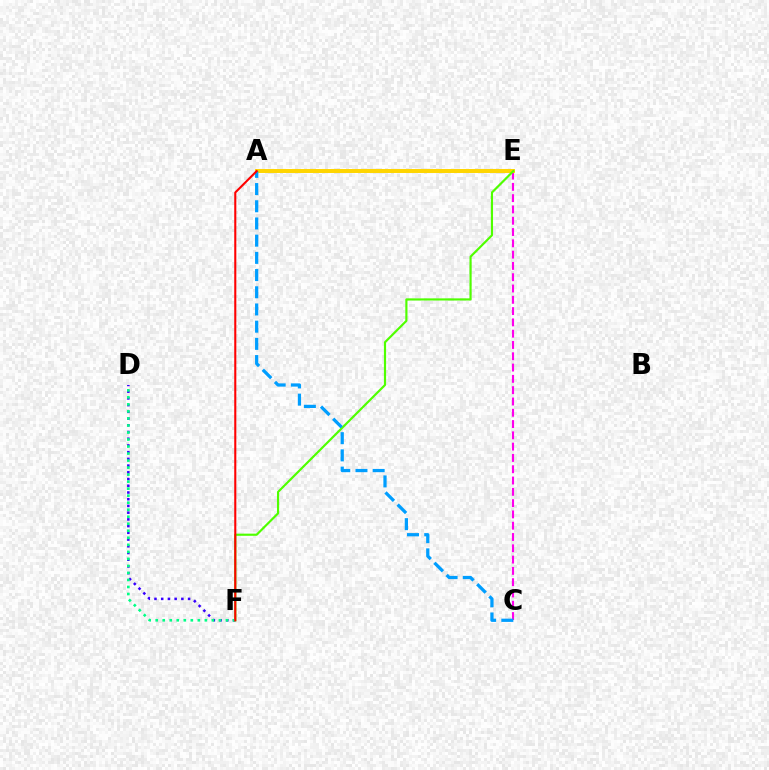{('C', 'E'): [{'color': '#ff00ed', 'line_style': 'dashed', 'thickness': 1.53}], ('D', 'F'): [{'color': '#3700ff', 'line_style': 'dotted', 'thickness': 1.83}, {'color': '#00ff86', 'line_style': 'dotted', 'thickness': 1.91}], ('A', 'E'): [{'color': '#ffd500', 'line_style': 'solid', 'thickness': 2.85}], ('E', 'F'): [{'color': '#4fff00', 'line_style': 'solid', 'thickness': 1.56}], ('A', 'C'): [{'color': '#009eff', 'line_style': 'dashed', 'thickness': 2.34}], ('A', 'F'): [{'color': '#ff0000', 'line_style': 'solid', 'thickness': 1.5}]}